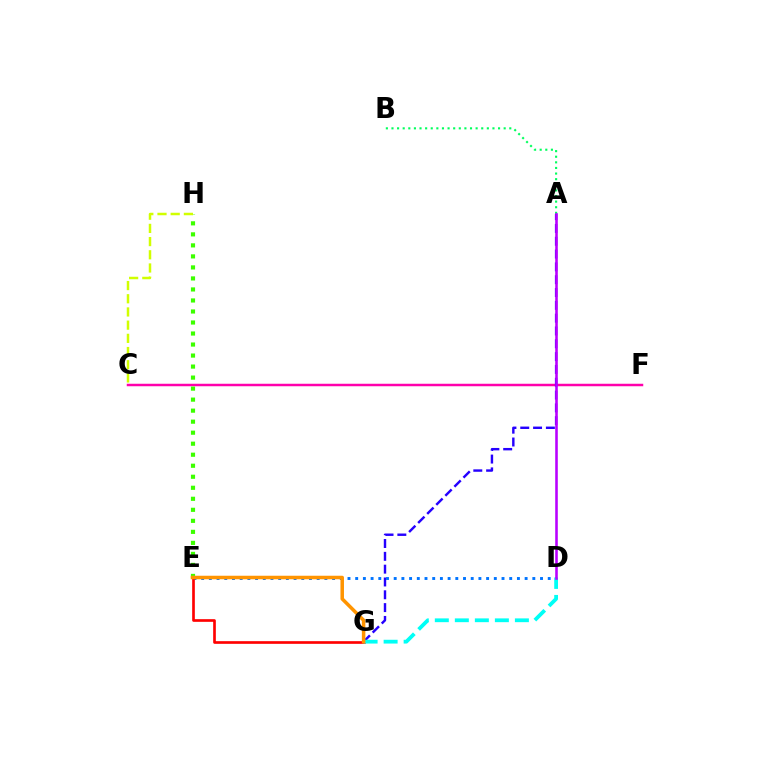{('C', 'F'): [{'color': '#ff00ac', 'line_style': 'solid', 'thickness': 1.79}], ('A', 'G'): [{'color': '#2500ff', 'line_style': 'dashed', 'thickness': 1.74}], ('A', 'B'): [{'color': '#00ff5c', 'line_style': 'dotted', 'thickness': 1.52}], ('E', 'H'): [{'color': '#3dff00', 'line_style': 'dotted', 'thickness': 2.99}], ('D', 'E'): [{'color': '#0074ff', 'line_style': 'dotted', 'thickness': 2.09}], ('E', 'G'): [{'color': '#ff0000', 'line_style': 'solid', 'thickness': 1.92}, {'color': '#ff9400', 'line_style': 'solid', 'thickness': 2.53}], ('D', 'G'): [{'color': '#00fff6', 'line_style': 'dashed', 'thickness': 2.72}], ('C', 'H'): [{'color': '#d1ff00', 'line_style': 'dashed', 'thickness': 1.79}], ('A', 'D'): [{'color': '#b900ff', 'line_style': 'solid', 'thickness': 1.86}]}